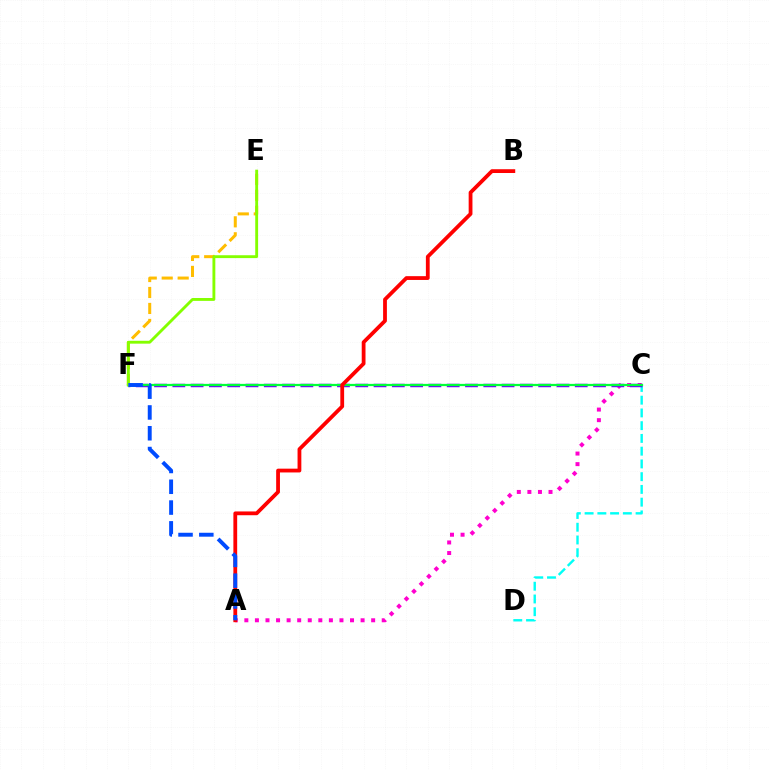{('C', 'D'): [{'color': '#00fff6', 'line_style': 'dashed', 'thickness': 1.73}], ('A', 'C'): [{'color': '#ff00cf', 'line_style': 'dotted', 'thickness': 2.87}], ('E', 'F'): [{'color': '#ffbd00', 'line_style': 'dashed', 'thickness': 2.17}, {'color': '#84ff00', 'line_style': 'solid', 'thickness': 2.06}], ('C', 'F'): [{'color': '#7200ff', 'line_style': 'dashed', 'thickness': 2.48}, {'color': '#00ff39', 'line_style': 'solid', 'thickness': 1.62}], ('A', 'B'): [{'color': '#ff0000', 'line_style': 'solid', 'thickness': 2.73}], ('A', 'F'): [{'color': '#004bff', 'line_style': 'dashed', 'thickness': 2.82}]}